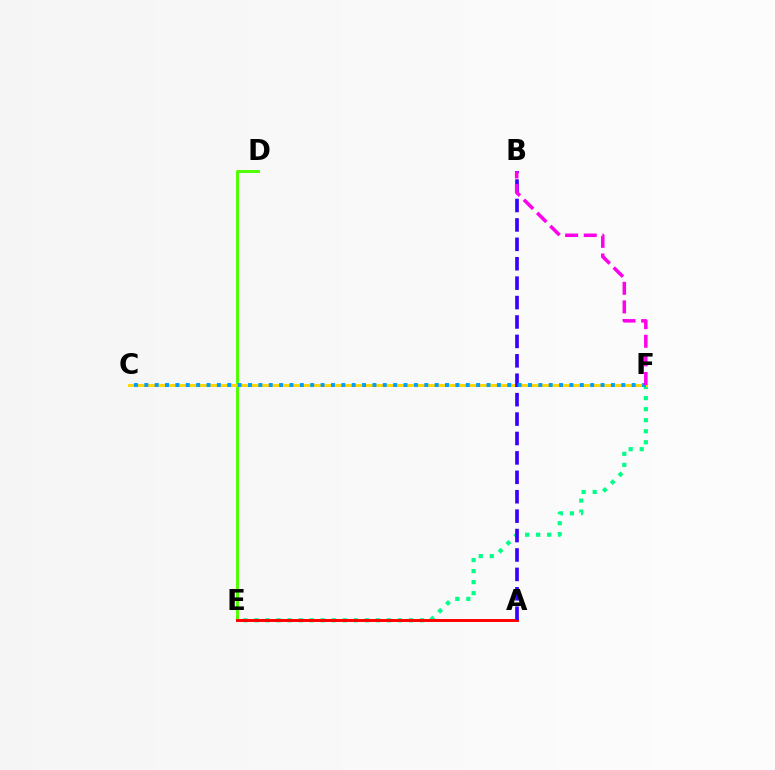{('D', 'E'): [{'color': '#4fff00', 'line_style': 'solid', 'thickness': 2.11}], ('E', 'F'): [{'color': '#00ff86', 'line_style': 'dotted', 'thickness': 3.0}], ('A', 'E'): [{'color': '#ff0000', 'line_style': 'solid', 'thickness': 2.11}], ('C', 'F'): [{'color': '#ffd500', 'line_style': 'solid', 'thickness': 2.09}, {'color': '#009eff', 'line_style': 'dotted', 'thickness': 2.82}], ('A', 'B'): [{'color': '#3700ff', 'line_style': 'dashed', 'thickness': 2.64}], ('B', 'F'): [{'color': '#ff00ed', 'line_style': 'dashed', 'thickness': 2.53}]}